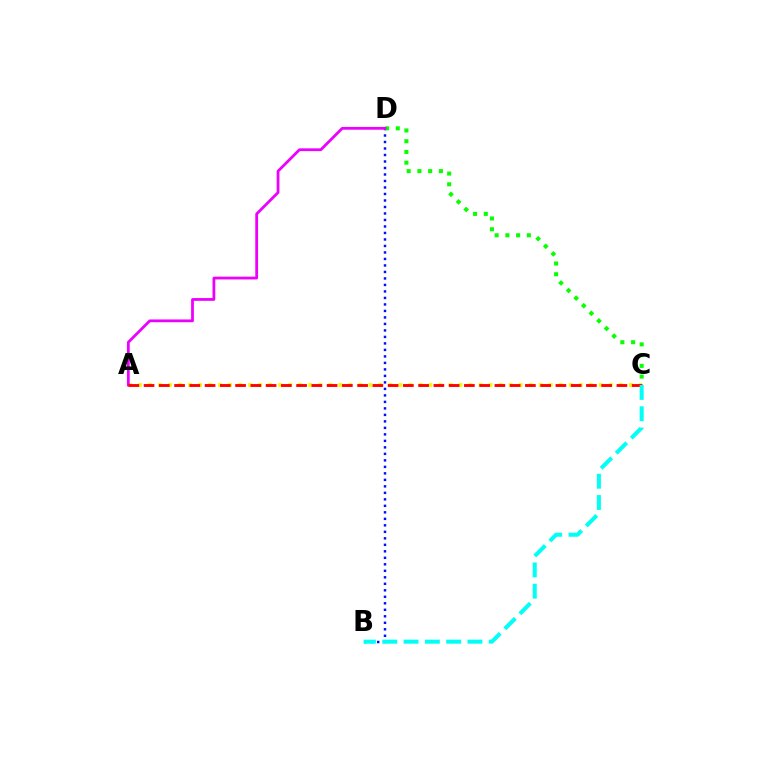{('B', 'D'): [{'color': '#0010ff', 'line_style': 'dotted', 'thickness': 1.77}], ('C', 'D'): [{'color': '#08ff00', 'line_style': 'dotted', 'thickness': 2.92}], ('A', 'C'): [{'color': '#fcf500', 'line_style': 'dotted', 'thickness': 2.72}, {'color': '#ff0000', 'line_style': 'dashed', 'thickness': 2.07}], ('A', 'D'): [{'color': '#ee00ff', 'line_style': 'solid', 'thickness': 2.0}], ('B', 'C'): [{'color': '#00fff6', 'line_style': 'dashed', 'thickness': 2.89}]}